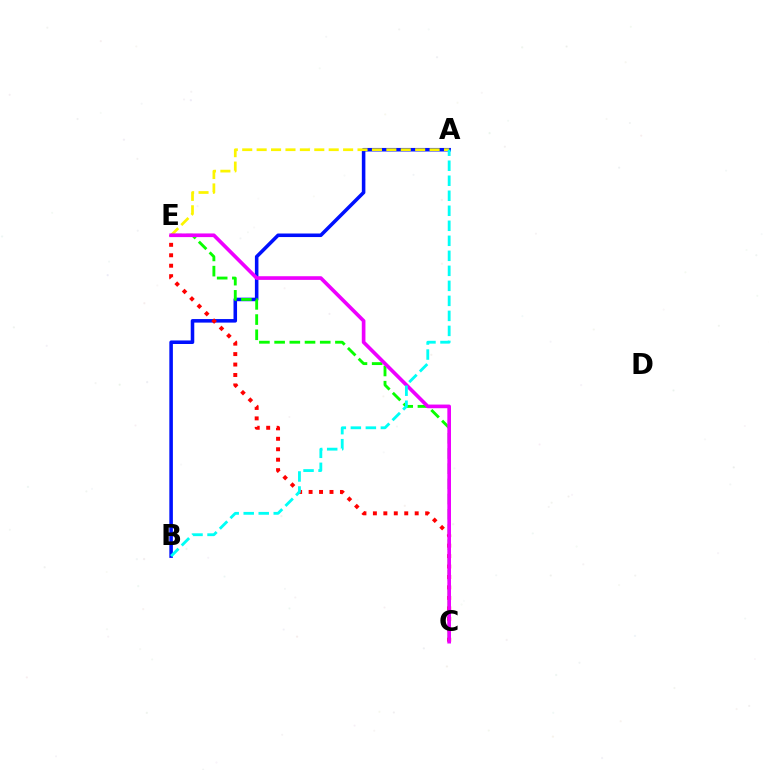{('A', 'B'): [{'color': '#0010ff', 'line_style': 'solid', 'thickness': 2.55}, {'color': '#00fff6', 'line_style': 'dashed', 'thickness': 2.04}], ('A', 'E'): [{'color': '#fcf500', 'line_style': 'dashed', 'thickness': 1.96}], ('C', 'E'): [{'color': '#08ff00', 'line_style': 'dashed', 'thickness': 2.07}, {'color': '#ff0000', 'line_style': 'dotted', 'thickness': 2.84}, {'color': '#ee00ff', 'line_style': 'solid', 'thickness': 2.63}]}